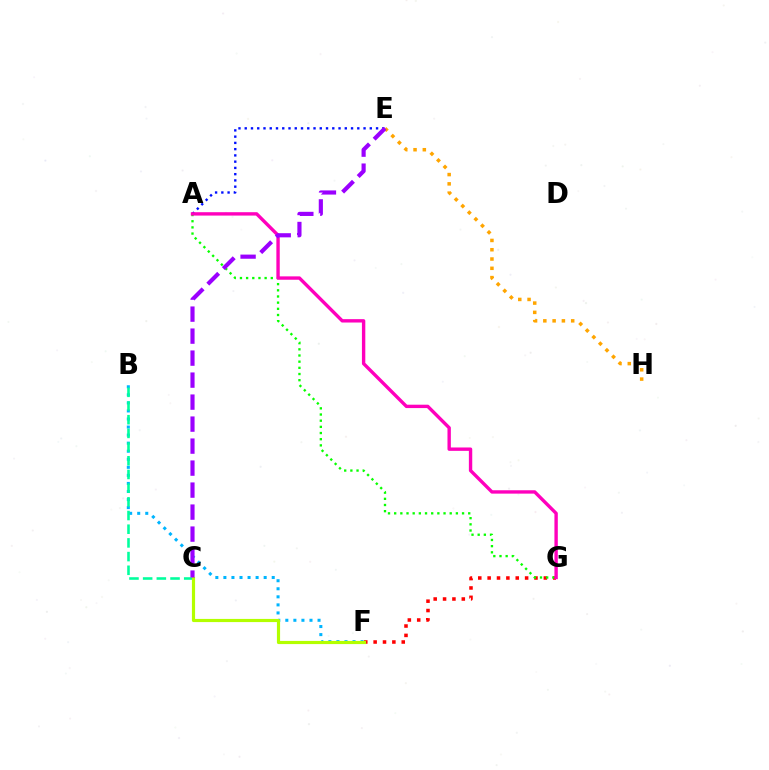{('F', 'G'): [{'color': '#ff0000', 'line_style': 'dotted', 'thickness': 2.55}], ('A', 'G'): [{'color': '#08ff00', 'line_style': 'dotted', 'thickness': 1.68}, {'color': '#ff00bd', 'line_style': 'solid', 'thickness': 2.43}], ('A', 'E'): [{'color': '#0010ff', 'line_style': 'dotted', 'thickness': 1.7}], ('B', 'F'): [{'color': '#00b5ff', 'line_style': 'dotted', 'thickness': 2.19}], ('E', 'H'): [{'color': '#ffa500', 'line_style': 'dotted', 'thickness': 2.52}], ('B', 'C'): [{'color': '#00ff9d', 'line_style': 'dashed', 'thickness': 1.86}], ('C', 'F'): [{'color': '#b3ff00', 'line_style': 'solid', 'thickness': 2.28}], ('C', 'E'): [{'color': '#9b00ff', 'line_style': 'dashed', 'thickness': 2.99}]}